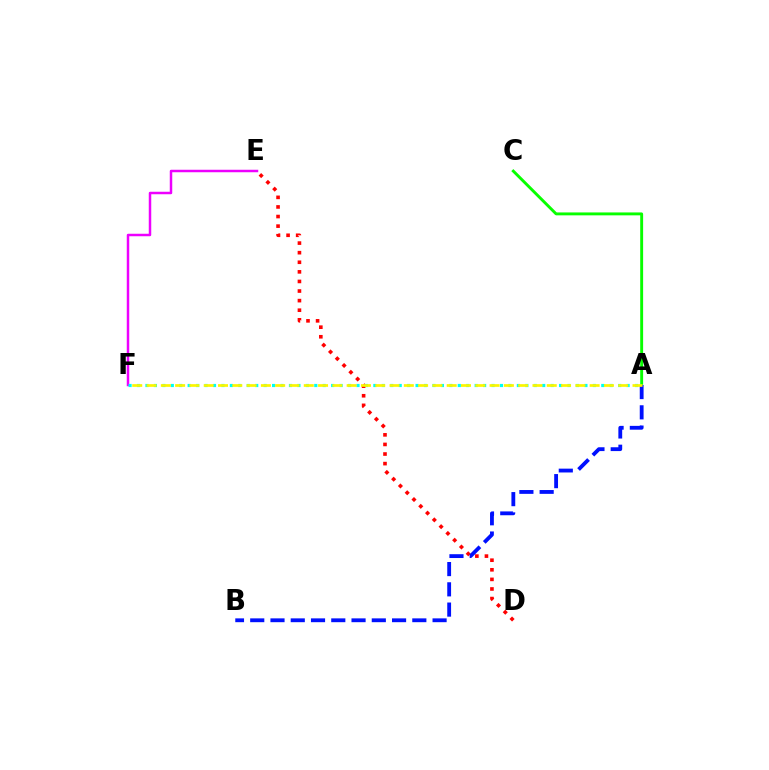{('D', 'E'): [{'color': '#ff0000', 'line_style': 'dotted', 'thickness': 2.61}], ('E', 'F'): [{'color': '#ee00ff', 'line_style': 'solid', 'thickness': 1.79}], ('A', 'F'): [{'color': '#00fff6', 'line_style': 'dotted', 'thickness': 2.29}, {'color': '#fcf500', 'line_style': 'dashed', 'thickness': 1.94}], ('A', 'C'): [{'color': '#08ff00', 'line_style': 'solid', 'thickness': 2.09}], ('A', 'B'): [{'color': '#0010ff', 'line_style': 'dashed', 'thickness': 2.75}]}